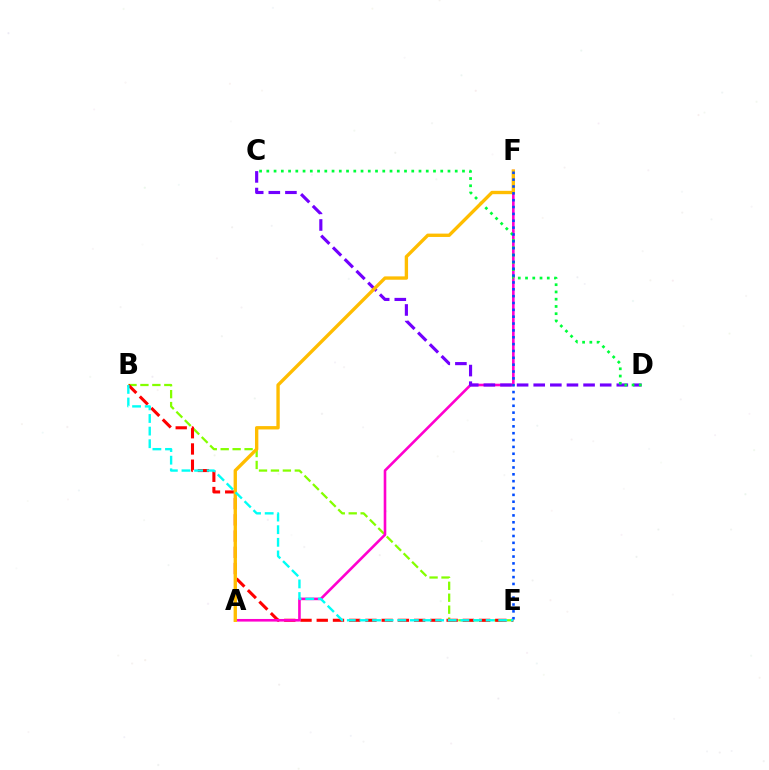{('B', 'E'): [{'color': '#84ff00', 'line_style': 'dashed', 'thickness': 1.62}, {'color': '#ff0000', 'line_style': 'dashed', 'thickness': 2.21}, {'color': '#00fff6', 'line_style': 'dashed', 'thickness': 1.71}], ('A', 'F'): [{'color': '#ff00cf', 'line_style': 'solid', 'thickness': 1.89}, {'color': '#ffbd00', 'line_style': 'solid', 'thickness': 2.42}], ('C', 'D'): [{'color': '#7200ff', 'line_style': 'dashed', 'thickness': 2.26}, {'color': '#00ff39', 'line_style': 'dotted', 'thickness': 1.97}], ('E', 'F'): [{'color': '#004bff', 'line_style': 'dotted', 'thickness': 1.86}]}